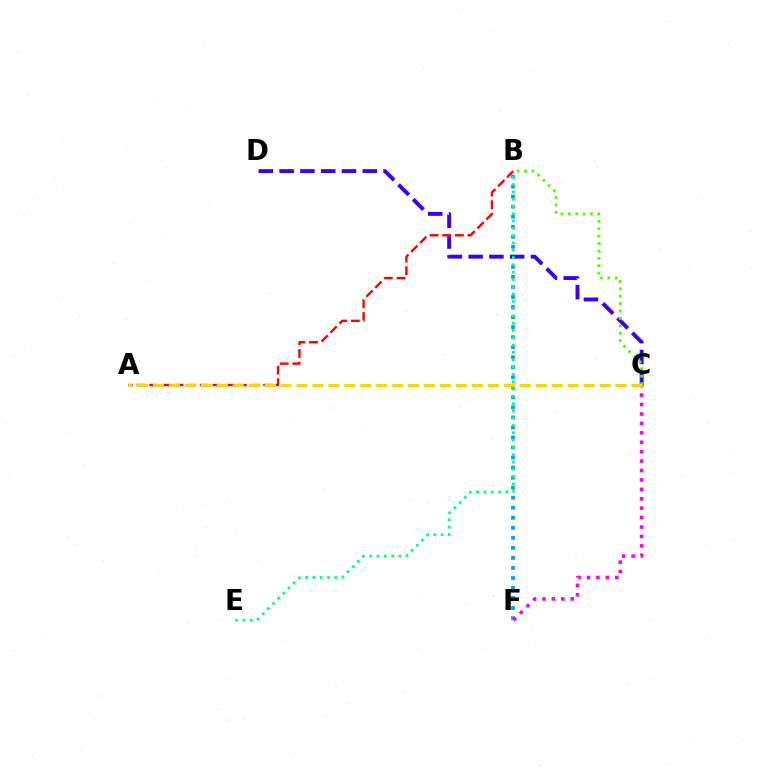{('B', 'F'): [{'color': '#009eff', 'line_style': 'dotted', 'thickness': 2.73}], ('C', 'F'): [{'color': '#ff00ed', 'line_style': 'dotted', 'thickness': 2.56}], ('C', 'D'): [{'color': '#3700ff', 'line_style': 'dashed', 'thickness': 2.82}], ('B', 'C'): [{'color': '#4fff00', 'line_style': 'dotted', 'thickness': 2.01}], ('A', 'B'): [{'color': '#ff0000', 'line_style': 'dashed', 'thickness': 1.72}], ('A', 'C'): [{'color': '#ffd500', 'line_style': 'dashed', 'thickness': 2.17}], ('B', 'E'): [{'color': '#00ff86', 'line_style': 'dotted', 'thickness': 1.98}]}